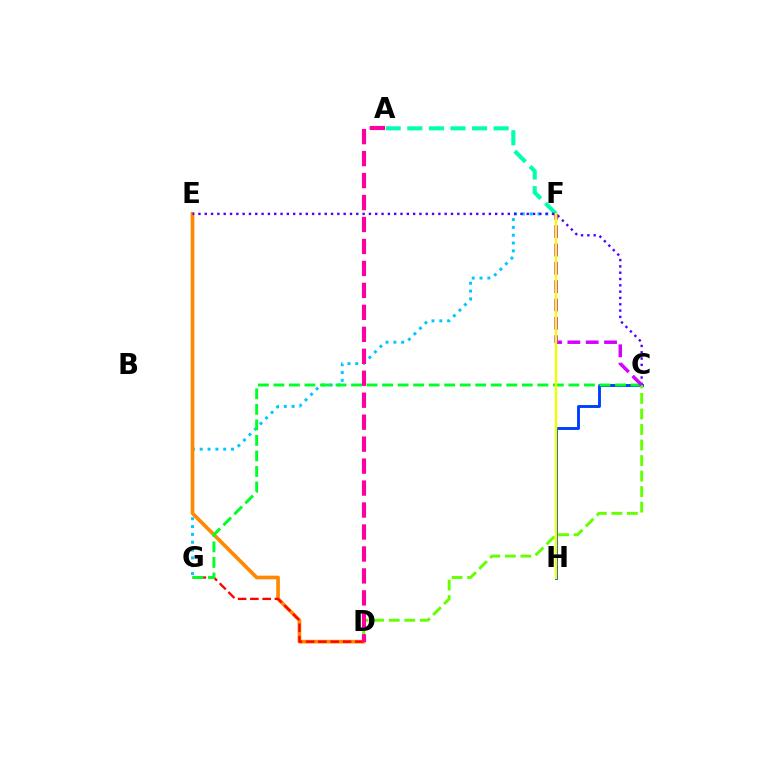{('A', 'F'): [{'color': '#00ffaf', 'line_style': 'dashed', 'thickness': 2.93}], ('F', 'G'): [{'color': '#00c7ff', 'line_style': 'dotted', 'thickness': 2.13}], ('D', 'E'): [{'color': '#ff8800', 'line_style': 'solid', 'thickness': 2.64}], ('D', 'G'): [{'color': '#ff0000', 'line_style': 'dashed', 'thickness': 1.67}], ('C', 'E'): [{'color': '#4f00ff', 'line_style': 'dotted', 'thickness': 1.72}], ('C', 'H'): [{'color': '#003fff', 'line_style': 'solid', 'thickness': 2.09}], ('C', 'G'): [{'color': '#00ff27', 'line_style': 'dashed', 'thickness': 2.11}], ('C', 'D'): [{'color': '#66ff00', 'line_style': 'dashed', 'thickness': 2.11}], ('A', 'D'): [{'color': '#ff00a0', 'line_style': 'dashed', 'thickness': 2.98}], ('C', 'F'): [{'color': '#d600ff', 'line_style': 'dashed', 'thickness': 2.49}], ('F', 'H'): [{'color': '#eeff00', 'line_style': 'solid', 'thickness': 1.73}]}